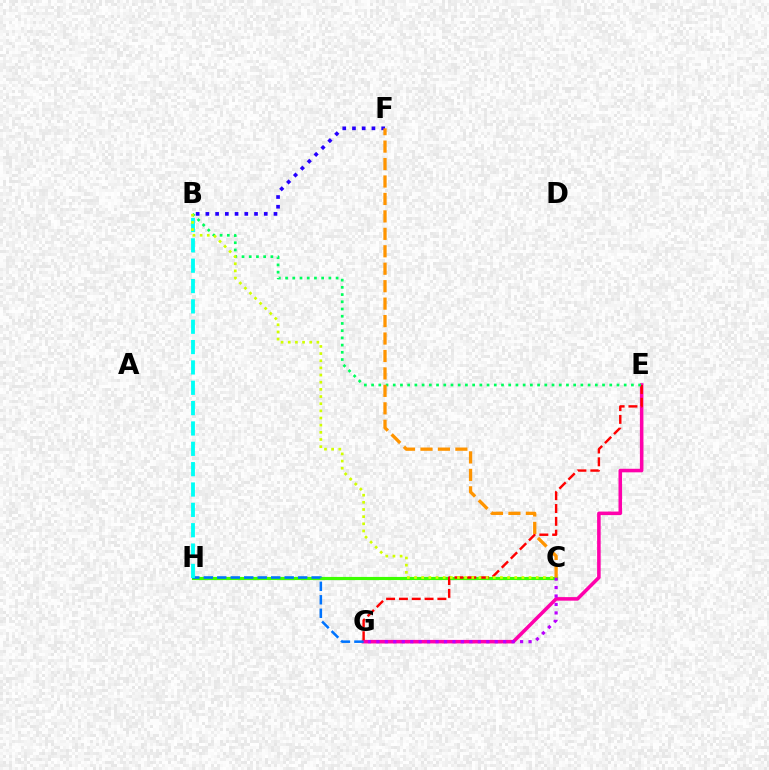{('C', 'H'): [{'color': '#3dff00', 'line_style': 'solid', 'thickness': 2.27}], ('E', 'G'): [{'color': '#ff00ac', 'line_style': 'solid', 'thickness': 2.55}, {'color': '#ff0000', 'line_style': 'dashed', 'thickness': 1.74}], ('G', 'H'): [{'color': '#0074ff', 'line_style': 'dashed', 'thickness': 1.83}], ('B', 'H'): [{'color': '#00fff6', 'line_style': 'dashed', 'thickness': 2.76}], ('B', 'E'): [{'color': '#00ff5c', 'line_style': 'dotted', 'thickness': 1.96}], ('C', 'G'): [{'color': '#b900ff', 'line_style': 'dotted', 'thickness': 2.3}], ('B', 'F'): [{'color': '#2500ff', 'line_style': 'dotted', 'thickness': 2.64}], ('B', 'C'): [{'color': '#d1ff00', 'line_style': 'dotted', 'thickness': 1.95}], ('C', 'F'): [{'color': '#ff9400', 'line_style': 'dashed', 'thickness': 2.37}]}